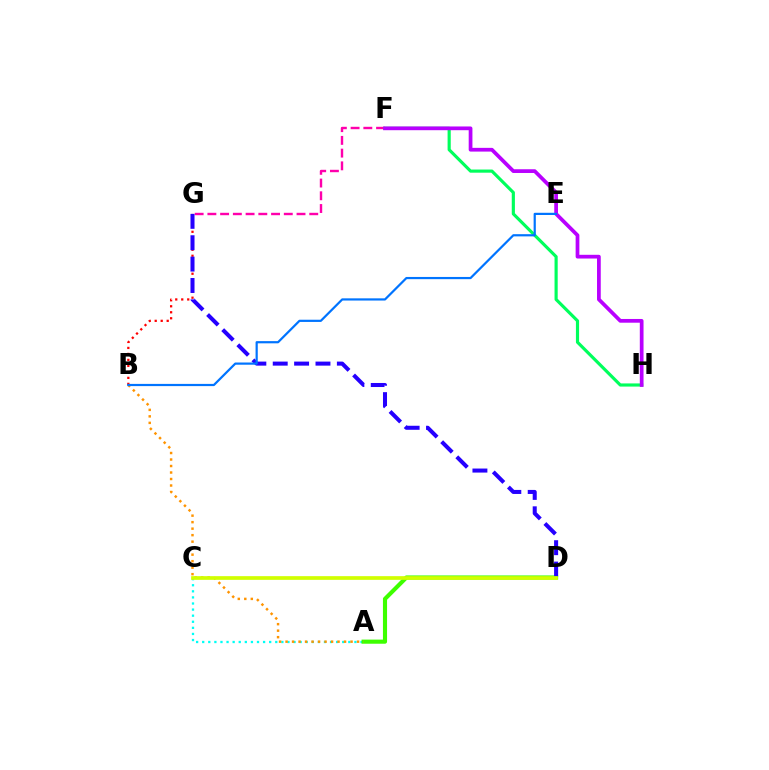{('A', 'C'): [{'color': '#00fff6', 'line_style': 'dotted', 'thickness': 1.65}], ('F', 'G'): [{'color': '#ff00ac', 'line_style': 'dashed', 'thickness': 1.73}], ('A', 'D'): [{'color': '#3dff00', 'line_style': 'solid', 'thickness': 2.97}], ('F', 'H'): [{'color': '#00ff5c', 'line_style': 'solid', 'thickness': 2.27}, {'color': '#b900ff', 'line_style': 'solid', 'thickness': 2.69}], ('A', 'B'): [{'color': '#ff9400', 'line_style': 'dotted', 'thickness': 1.77}], ('B', 'G'): [{'color': '#ff0000', 'line_style': 'dotted', 'thickness': 1.63}], ('D', 'G'): [{'color': '#2500ff', 'line_style': 'dashed', 'thickness': 2.9}], ('C', 'D'): [{'color': '#d1ff00', 'line_style': 'solid', 'thickness': 2.66}], ('B', 'E'): [{'color': '#0074ff', 'line_style': 'solid', 'thickness': 1.59}]}